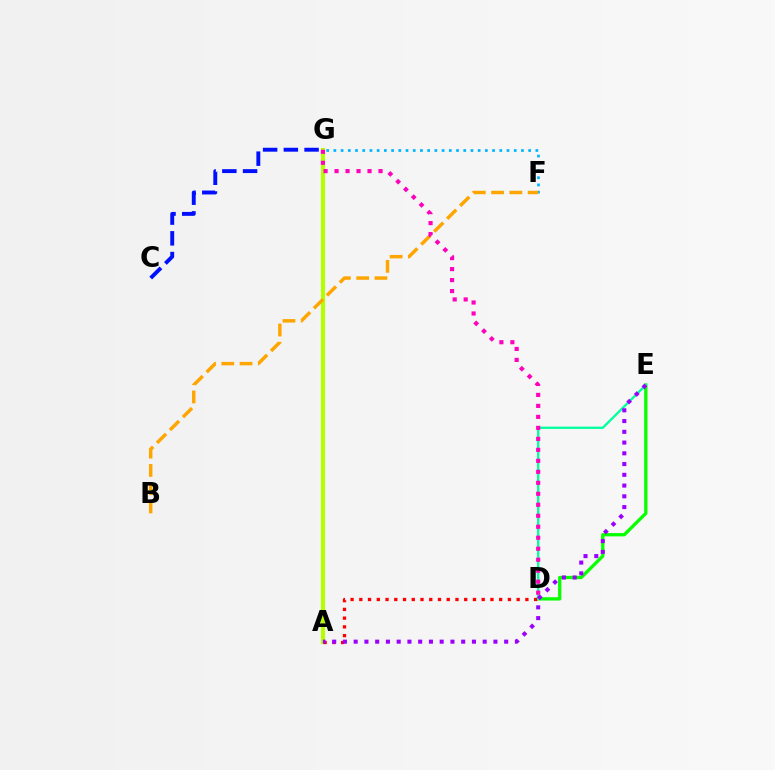{('C', 'G'): [{'color': '#0010ff', 'line_style': 'dashed', 'thickness': 2.82}], ('A', 'G'): [{'color': '#b3ff00', 'line_style': 'solid', 'thickness': 2.98}], ('D', 'E'): [{'color': '#08ff00', 'line_style': 'solid', 'thickness': 2.38}, {'color': '#00ff9d', 'line_style': 'solid', 'thickness': 1.65}], ('F', 'G'): [{'color': '#00b5ff', 'line_style': 'dotted', 'thickness': 1.96}], ('A', 'D'): [{'color': '#ff0000', 'line_style': 'dotted', 'thickness': 2.37}], ('B', 'F'): [{'color': '#ffa500', 'line_style': 'dashed', 'thickness': 2.48}], ('D', 'G'): [{'color': '#ff00bd', 'line_style': 'dotted', 'thickness': 2.99}], ('A', 'E'): [{'color': '#9b00ff', 'line_style': 'dotted', 'thickness': 2.92}]}